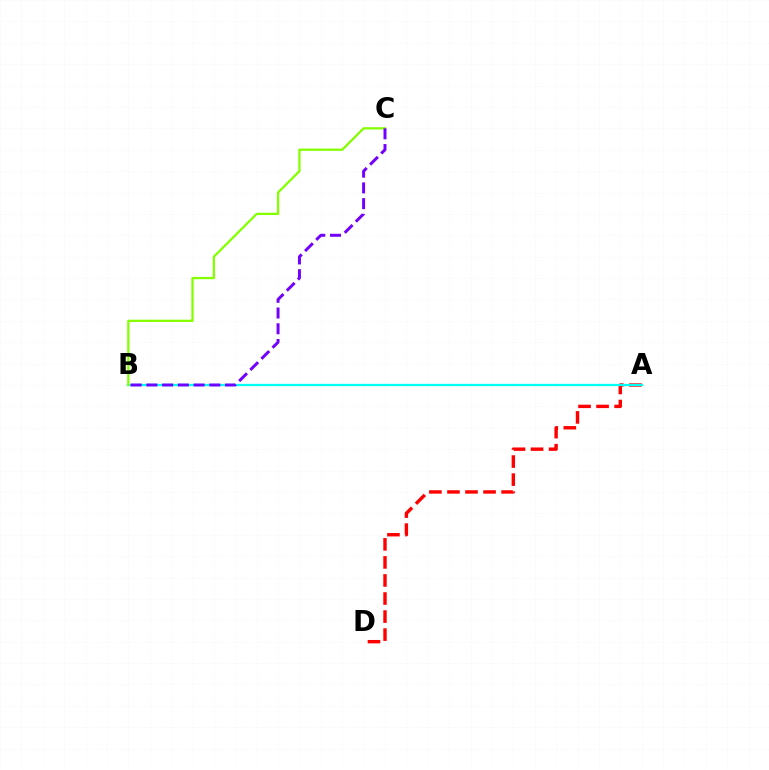{('A', 'D'): [{'color': '#ff0000', 'line_style': 'dashed', 'thickness': 2.45}], ('A', 'B'): [{'color': '#00fff6', 'line_style': 'solid', 'thickness': 1.64}], ('B', 'C'): [{'color': '#84ff00', 'line_style': 'solid', 'thickness': 1.64}, {'color': '#7200ff', 'line_style': 'dashed', 'thickness': 2.14}]}